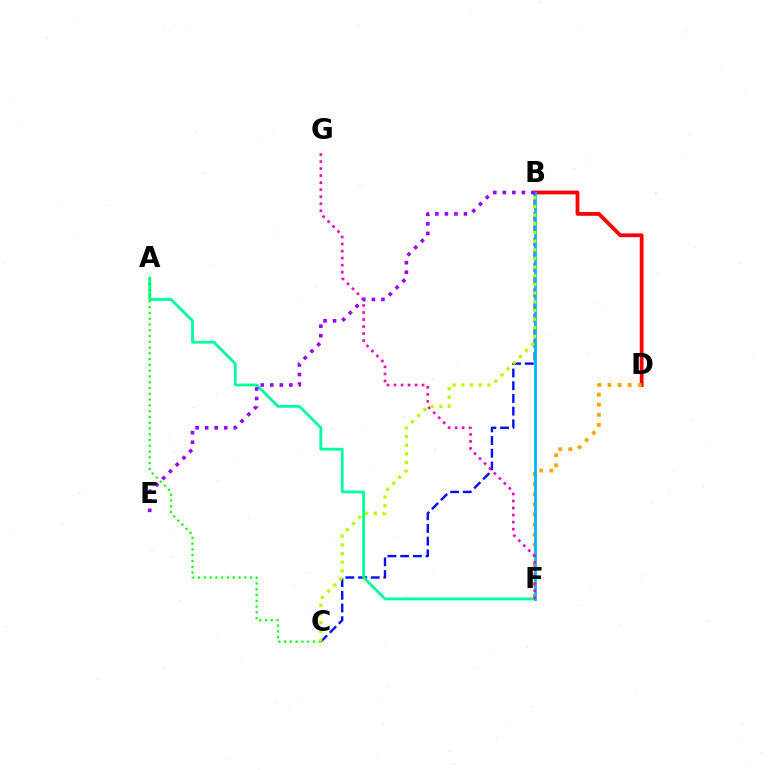{('B', 'D'): [{'color': '#ff0000', 'line_style': 'solid', 'thickness': 2.73}], ('D', 'F'): [{'color': '#ffa500', 'line_style': 'dotted', 'thickness': 2.74}], ('B', 'C'): [{'color': '#0010ff', 'line_style': 'dashed', 'thickness': 1.73}, {'color': '#b3ff00', 'line_style': 'dotted', 'thickness': 2.36}], ('A', 'F'): [{'color': '#00ff9d', 'line_style': 'solid', 'thickness': 2.02}], ('B', 'F'): [{'color': '#00b5ff', 'line_style': 'solid', 'thickness': 2.01}], ('A', 'C'): [{'color': '#08ff00', 'line_style': 'dotted', 'thickness': 1.57}], ('F', 'G'): [{'color': '#ff00bd', 'line_style': 'dotted', 'thickness': 1.91}], ('B', 'E'): [{'color': '#9b00ff', 'line_style': 'dotted', 'thickness': 2.59}]}